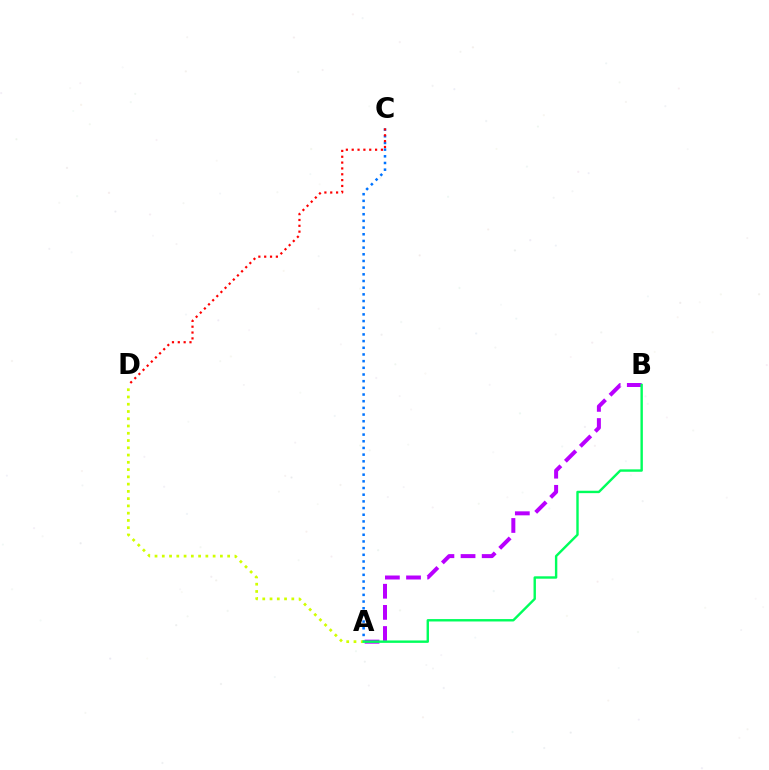{('A', 'C'): [{'color': '#0074ff', 'line_style': 'dotted', 'thickness': 1.81}], ('A', 'D'): [{'color': '#d1ff00', 'line_style': 'dotted', 'thickness': 1.97}], ('A', 'B'): [{'color': '#b900ff', 'line_style': 'dashed', 'thickness': 2.87}, {'color': '#00ff5c', 'line_style': 'solid', 'thickness': 1.73}], ('C', 'D'): [{'color': '#ff0000', 'line_style': 'dotted', 'thickness': 1.59}]}